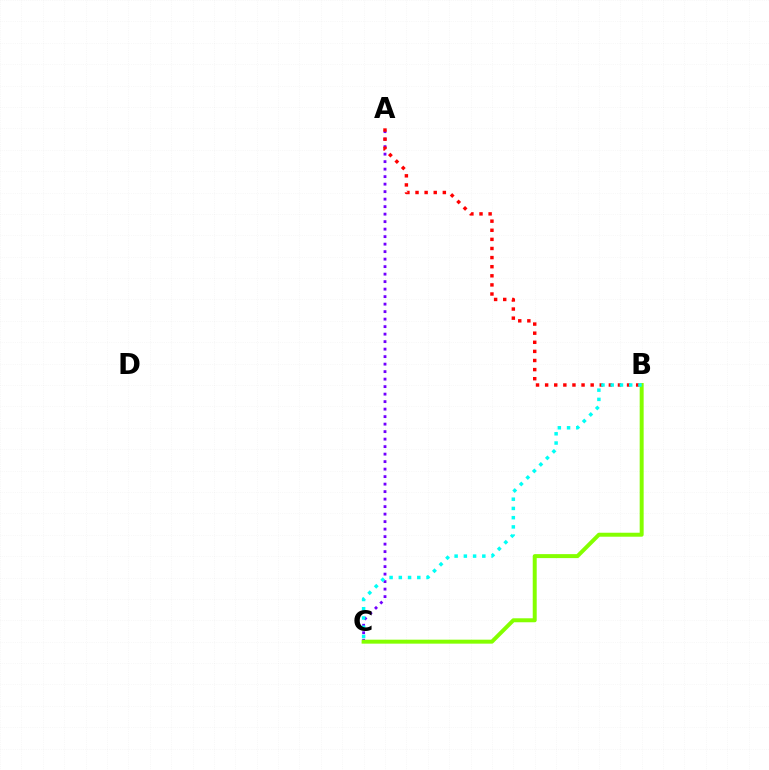{('A', 'C'): [{'color': '#7200ff', 'line_style': 'dotted', 'thickness': 2.04}], ('A', 'B'): [{'color': '#ff0000', 'line_style': 'dotted', 'thickness': 2.47}], ('B', 'C'): [{'color': '#84ff00', 'line_style': 'solid', 'thickness': 2.86}, {'color': '#00fff6', 'line_style': 'dotted', 'thickness': 2.51}]}